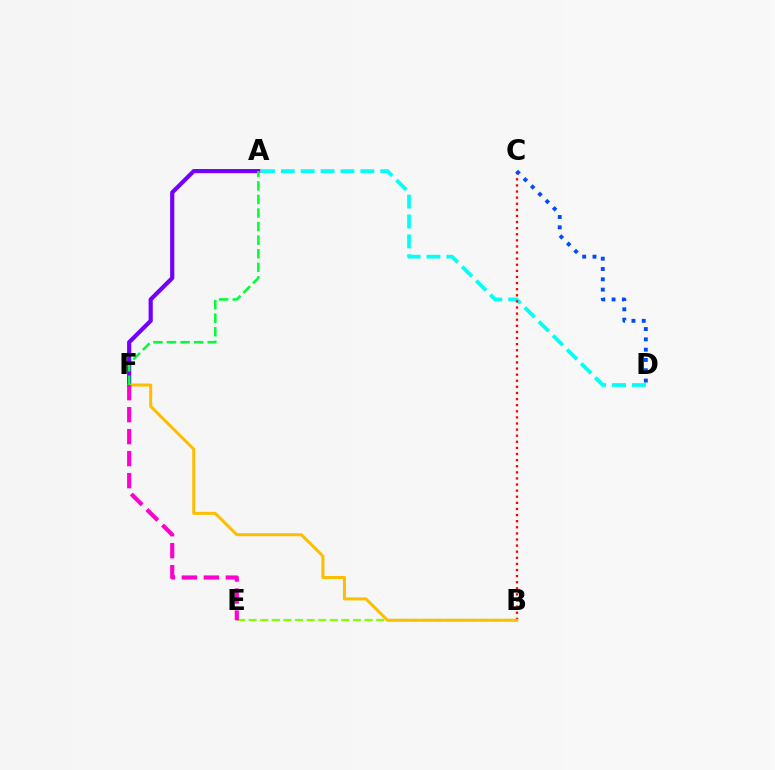{('A', 'D'): [{'color': '#00fff6', 'line_style': 'dashed', 'thickness': 2.7}], ('A', 'F'): [{'color': '#7200ff', 'line_style': 'solid', 'thickness': 3.0}, {'color': '#00ff39', 'line_style': 'dashed', 'thickness': 1.84}], ('B', 'C'): [{'color': '#ff0000', 'line_style': 'dotted', 'thickness': 1.66}], ('C', 'D'): [{'color': '#004bff', 'line_style': 'dotted', 'thickness': 2.8}], ('B', 'E'): [{'color': '#84ff00', 'line_style': 'dashed', 'thickness': 1.58}], ('B', 'F'): [{'color': '#ffbd00', 'line_style': 'solid', 'thickness': 2.17}], ('E', 'F'): [{'color': '#ff00cf', 'line_style': 'dashed', 'thickness': 2.99}]}